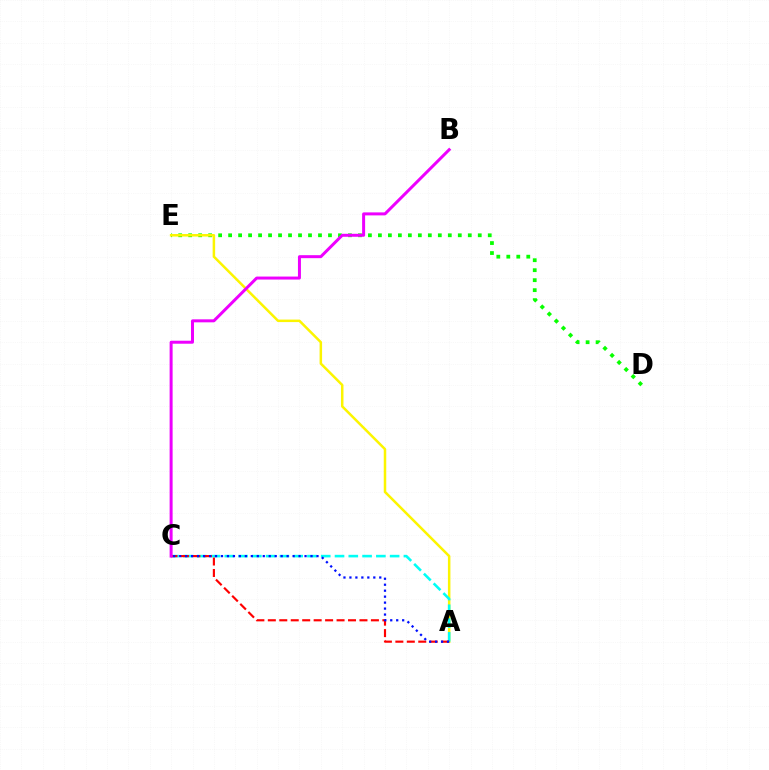{('D', 'E'): [{'color': '#08ff00', 'line_style': 'dotted', 'thickness': 2.71}], ('A', 'E'): [{'color': '#fcf500', 'line_style': 'solid', 'thickness': 1.8}], ('A', 'C'): [{'color': '#00fff6', 'line_style': 'dashed', 'thickness': 1.87}, {'color': '#ff0000', 'line_style': 'dashed', 'thickness': 1.56}, {'color': '#0010ff', 'line_style': 'dotted', 'thickness': 1.62}], ('B', 'C'): [{'color': '#ee00ff', 'line_style': 'solid', 'thickness': 2.16}]}